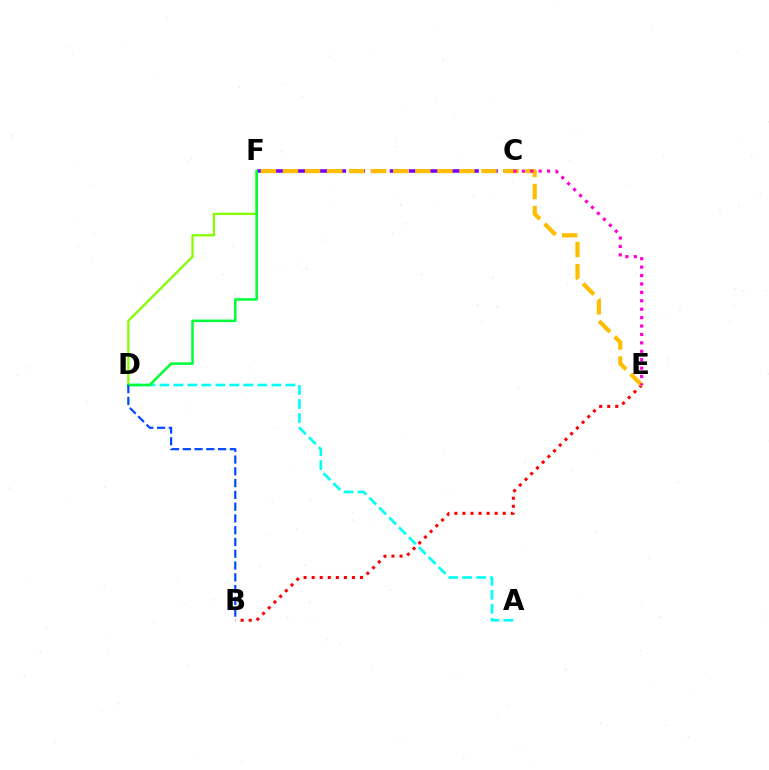{('C', 'F'): [{'color': '#7200ff', 'line_style': 'dashed', 'thickness': 2.58}], ('A', 'D'): [{'color': '#00fff6', 'line_style': 'dashed', 'thickness': 1.9}], ('D', 'F'): [{'color': '#84ff00', 'line_style': 'solid', 'thickness': 1.64}, {'color': '#00ff39', 'line_style': 'solid', 'thickness': 1.83}], ('B', 'E'): [{'color': '#ff0000', 'line_style': 'dotted', 'thickness': 2.19}], ('E', 'F'): [{'color': '#ffbd00', 'line_style': 'dashed', 'thickness': 3.0}], ('B', 'D'): [{'color': '#004bff', 'line_style': 'dashed', 'thickness': 1.6}], ('C', 'E'): [{'color': '#ff00cf', 'line_style': 'dotted', 'thickness': 2.29}]}